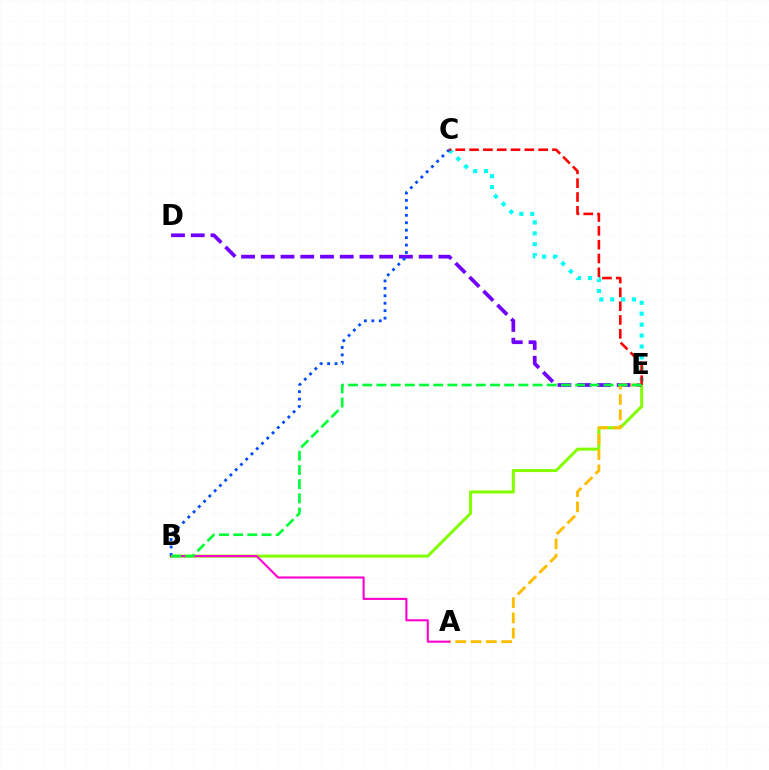{('B', 'E'): [{'color': '#84ff00', 'line_style': 'solid', 'thickness': 2.19}, {'color': '#00ff39', 'line_style': 'dashed', 'thickness': 1.93}], ('D', 'E'): [{'color': '#7200ff', 'line_style': 'dashed', 'thickness': 2.68}], ('C', 'E'): [{'color': '#00fff6', 'line_style': 'dotted', 'thickness': 2.97}, {'color': '#ff0000', 'line_style': 'dashed', 'thickness': 1.88}], ('A', 'E'): [{'color': '#ffbd00', 'line_style': 'dashed', 'thickness': 2.08}], ('B', 'C'): [{'color': '#004bff', 'line_style': 'dotted', 'thickness': 2.02}], ('A', 'B'): [{'color': '#ff00cf', 'line_style': 'solid', 'thickness': 1.51}]}